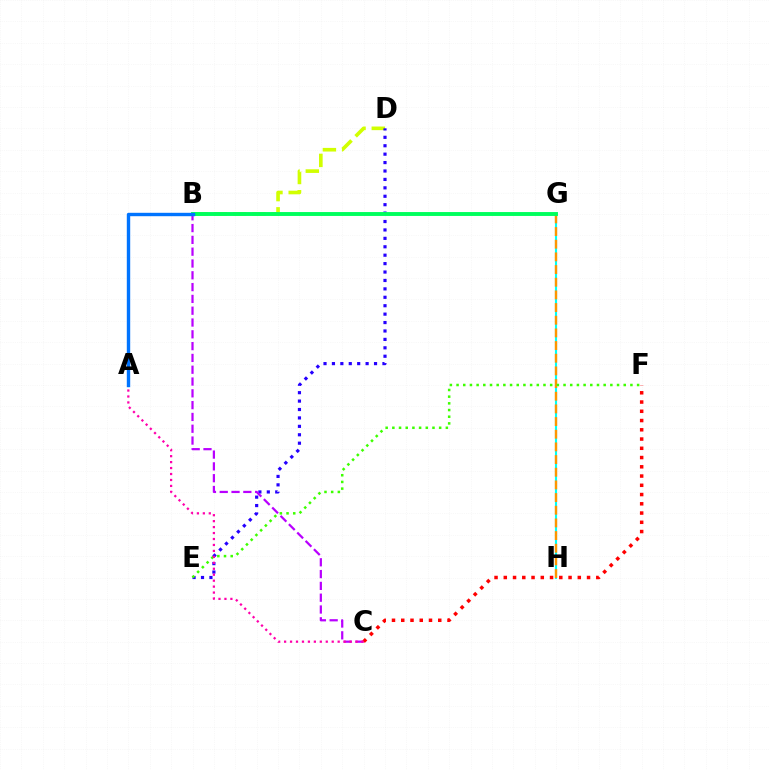{('G', 'H'): [{'color': '#00fff6', 'line_style': 'solid', 'thickness': 1.54}, {'color': '#ff9400', 'line_style': 'dashed', 'thickness': 1.72}], ('B', 'D'): [{'color': '#d1ff00', 'line_style': 'dashed', 'thickness': 2.61}], ('D', 'E'): [{'color': '#2500ff', 'line_style': 'dotted', 'thickness': 2.29}], ('B', 'C'): [{'color': '#b900ff', 'line_style': 'dashed', 'thickness': 1.6}], ('E', 'F'): [{'color': '#3dff00', 'line_style': 'dotted', 'thickness': 1.82}], ('C', 'F'): [{'color': '#ff0000', 'line_style': 'dotted', 'thickness': 2.51}], ('A', 'C'): [{'color': '#ff00ac', 'line_style': 'dotted', 'thickness': 1.62}], ('B', 'G'): [{'color': '#00ff5c', 'line_style': 'solid', 'thickness': 2.81}], ('A', 'B'): [{'color': '#0074ff', 'line_style': 'solid', 'thickness': 2.45}]}